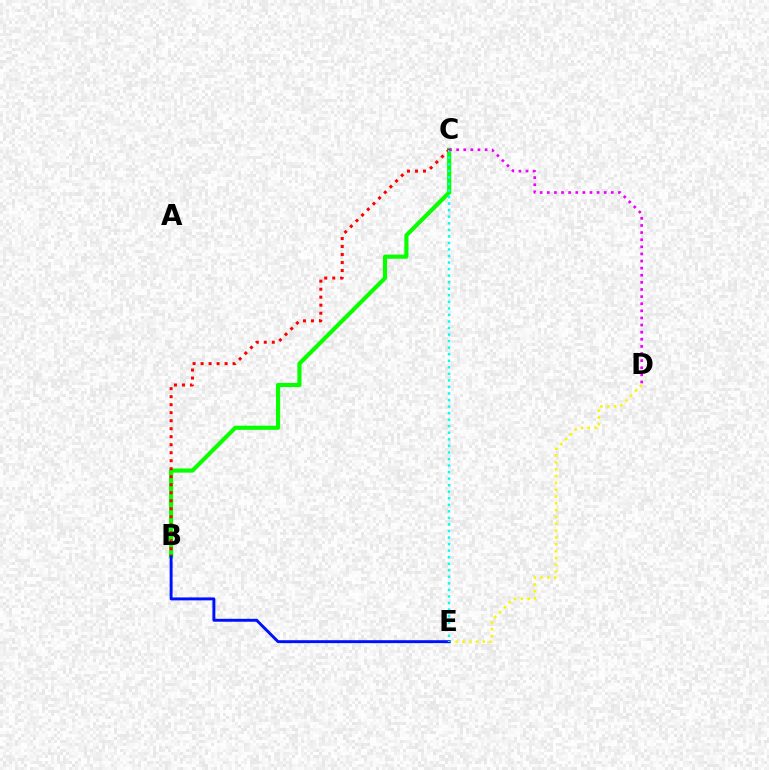{('D', 'E'): [{'color': '#fcf500', 'line_style': 'dotted', 'thickness': 1.86}], ('B', 'C'): [{'color': '#08ff00', 'line_style': 'solid', 'thickness': 2.98}, {'color': '#ff0000', 'line_style': 'dotted', 'thickness': 2.18}], ('B', 'E'): [{'color': '#0010ff', 'line_style': 'solid', 'thickness': 2.11}], ('C', 'E'): [{'color': '#00fff6', 'line_style': 'dotted', 'thickness': 1.78}], ('C', 'D'): [{'color': '#ee00ff', 'line_style': 'dotted', 'thickness': 1.93}]}